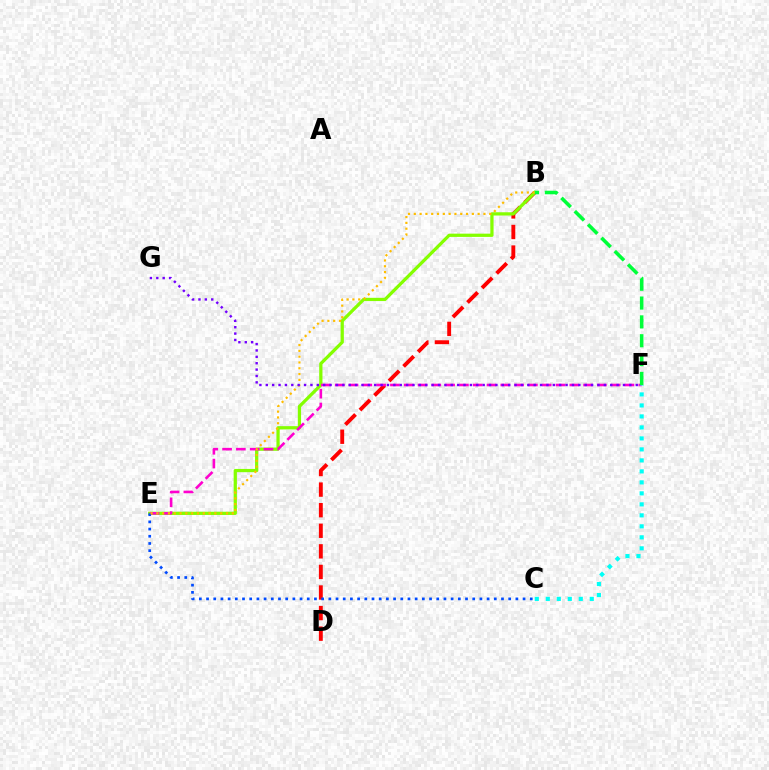{('B', 'D'): [{'color': '#ff0000', 'line_style': 'dashed', 'thickness': 2.8}], ('B', 'E'): [{'color': '#84ff00', 'line_style': 'solid', 'thickness': 2.34}, {'color': '#ffbd00', 'line_style': 'dotted', 'thickness': 1.58}], ('E', 'F'): [{'color': '#ff00cf', 'line_style': 'dashed', 'thickness': 1.87}], ('C', 'E'): [{'color': '#004bff', 'line_style': 'dotted', 'thickness': 1.95}], ('B', 'F'): [{'color': '#00ff39', 'line_style': 'dashed', 'thickness': 2.56}], ('F', 'G'): [{'color': '#7200ff', 'line_style': 'dotted', 'thickness': 1.73}], ('C', 'F'): [{'color': '#00fff6', 'line_style': 'dotted', 'thickness': 2.99}]}